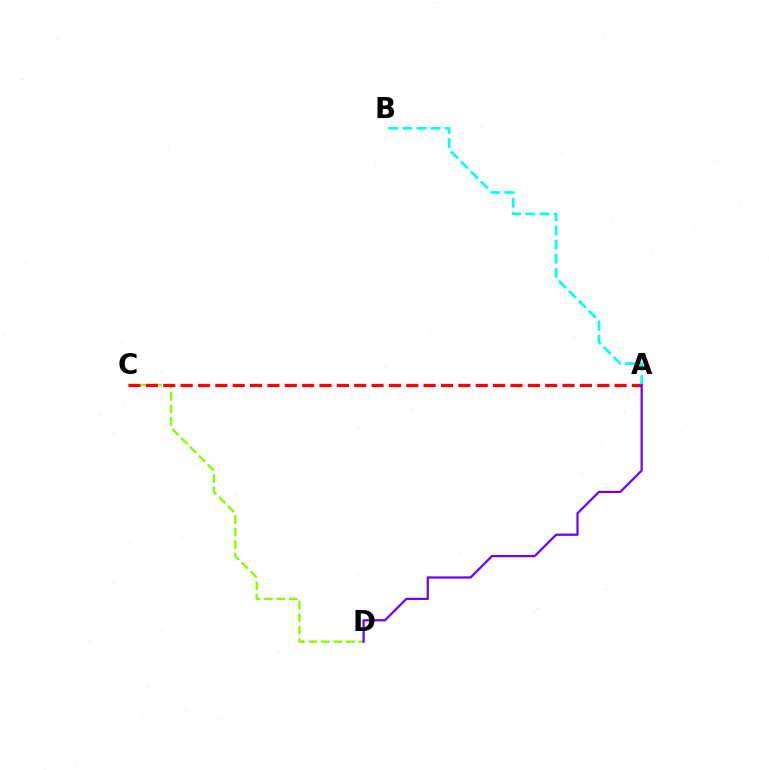{('C', 'D'): [{'color': '#84ff00', 'line_style': 'dashed', 'thickness': 1.69}], ('A', 'C'): [{'color': '#ff0000', 'line_style': 'dashed', 'thickness': 2.36}], ('A', 'B'): [{'color': '#00fff6', 'line_style': 'dashed', 'thickness': 1.92}], ('A', 'D'): [{'color': '#7200ff', 'line_style': 'solid', 'thickness': 1.61}]}